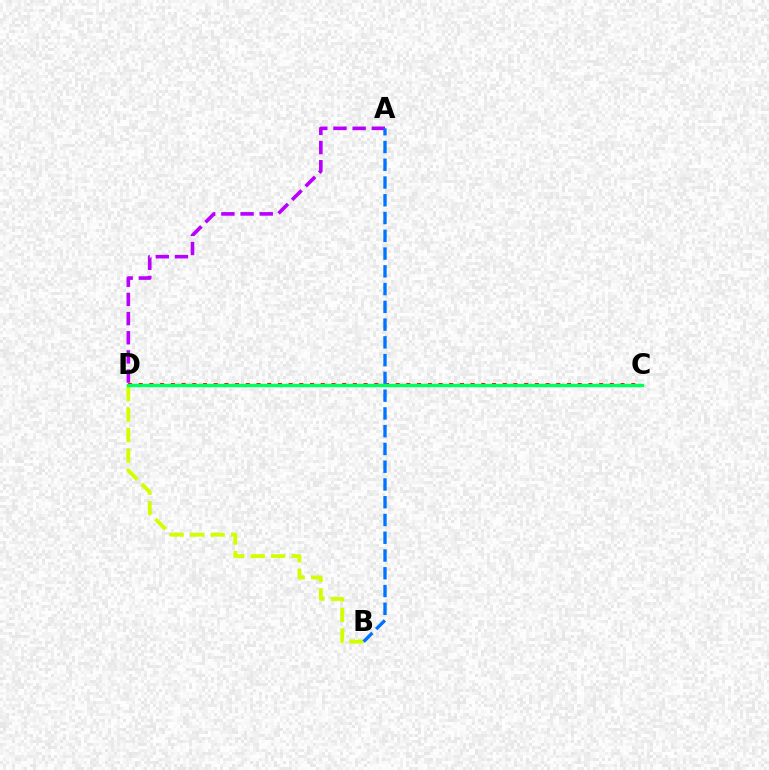{('B', 'D'): [{'color': '#d1ff00', 'line_style': 'dashed', 'thickness': 2.78}], ('C', 'D'): [{'color': '#ff0000', 'line_style': 'dotted', 'thickness': 2.91}, {'color': '#00ff5c', 'line_style': 'solid', 'thickness': 2.47}], ('A', 'D'): [{'color': '#b900ff', 'line_style': 'dashed', 'thickness': 2.6}], ('A', 'B'): [{'color': '#0074ff', 'line_style': 'dashed', 'thickness': 2.41}]}